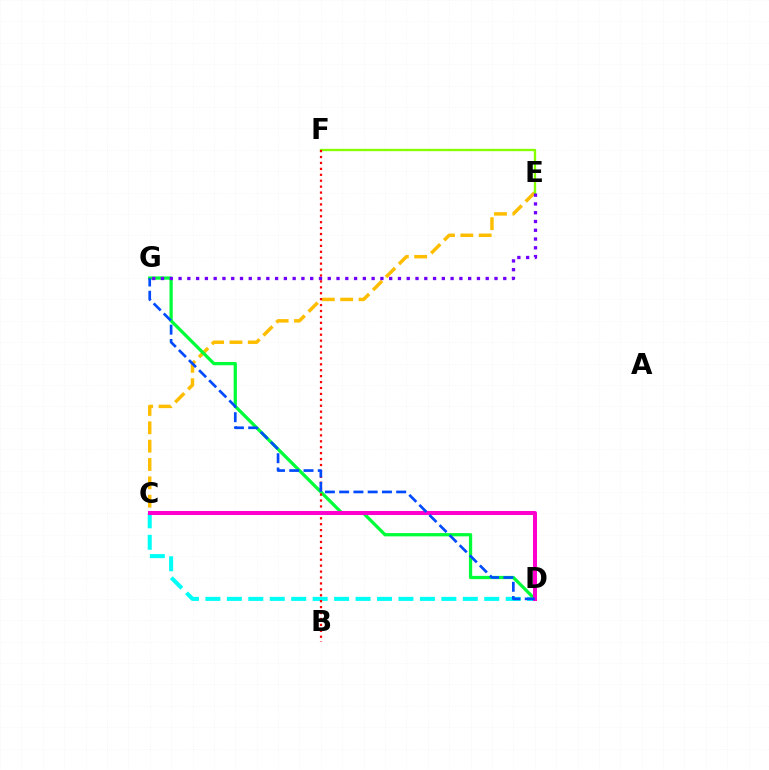{('C', 'D'): [{'color': '#00fff6', 'line_style': 'dashed', 'thickness': 2.91}, {'color': '#ff00cf', 'line_style': 'solid', 'thickness': 2.9}], ('C', 'E'): [{'color': '#ffbd00', 'line_style': 'dashed', 'thickness': 2.49}], ('E', 'F'): [{'color': '#84ff00', 'line_style': 'solid', 'thickness': 1.68}], ('D', 'G'): [{'color': '#00ff39', 'line_style': 'solid', 'thickness': 2.34}, {'color': '#004bff', 'line_style': 'dashed', 'thickness': 1.94}], ('B', 'F'): [{'color': '#ff0000', 'line_style': 'dotted', 'thickness': 1.61}], ('E', 'G'): [{'color': '#7200ff', 'line_style': 'dotted', 'thickness': 2.38}]}